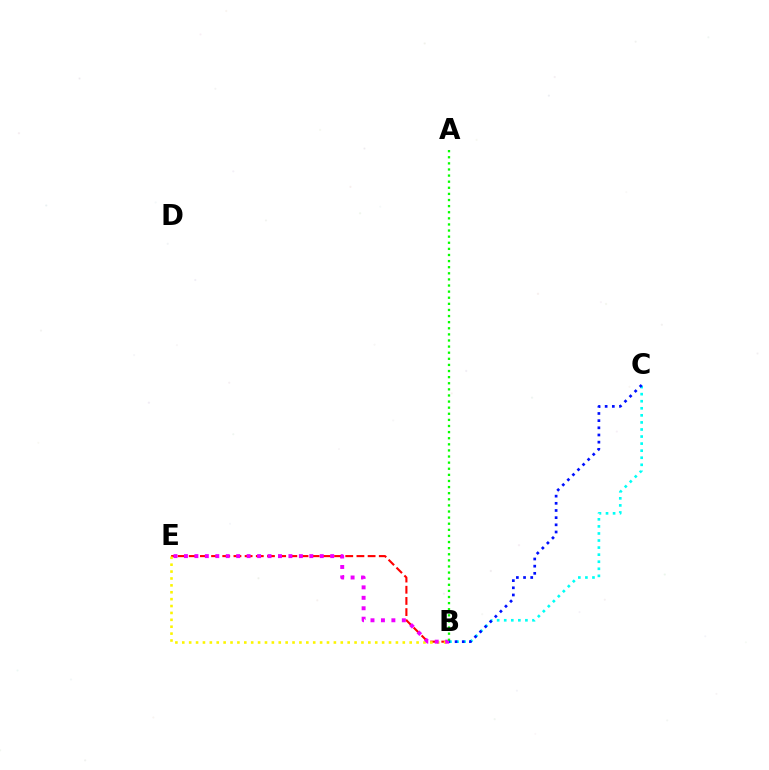{('B', 'C'): [{'color': '#00fff6', 'line_style': 'dotted', 'thickness': 1.92}, {'color': '#0010ff', 'line_style': 'dotted', 'thickness': 1.95}], ('B', 'E'): [{'color': '#ff0000', 'line_style': 'dashed', 'thickness': 1.52}, {'color': '#fcf500', 'line_style': 'dotted', 'thickness': 1.87}, {'color': '#ee00ff', 'line_style': 'dotted', 'thickness': 2.84}], ('A', 'B'): [{'color': '#08ff00', 'line_style': 'dotted', 'thickness': 1.66}]}